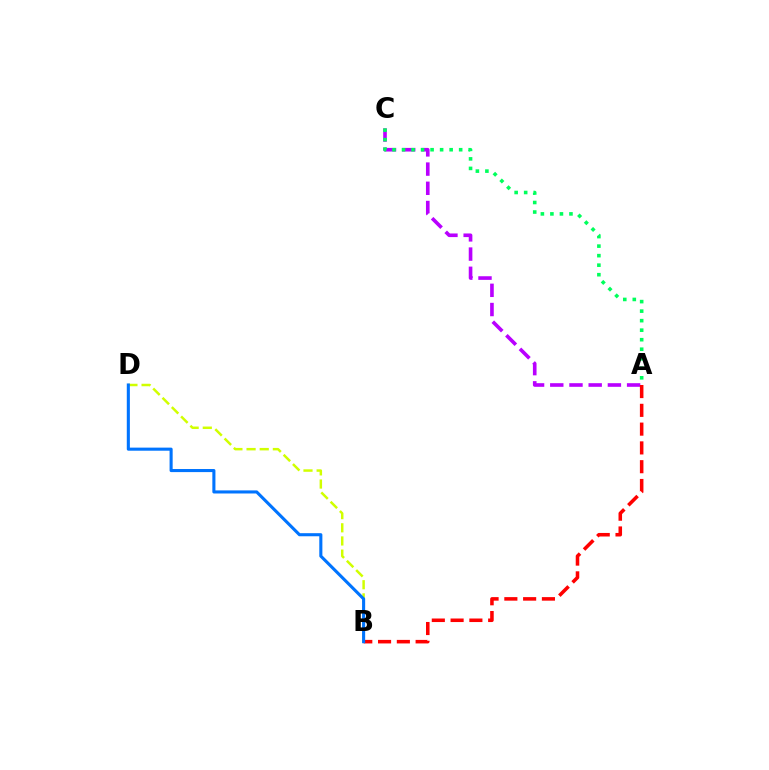{('B', 'D'): [{'color': '#d1ff00', 'line_style': 'dashed', 'thickness': 1.79}, {'color': '#0074ff', 'line_style': 'solid', 'thickness': 2.22}], ('A', 'C'): [{'color': '#b900ff', 'line_style': 'dashed', 'thickness': 2.61}, {'color': '#00ff5c', 'line_style': 'dotted', 'thickness': 2.59}], ('A', 'B'): [{'color': '#ff0000', 'line_style': 'dashed', 'thickness': 2.55}]}